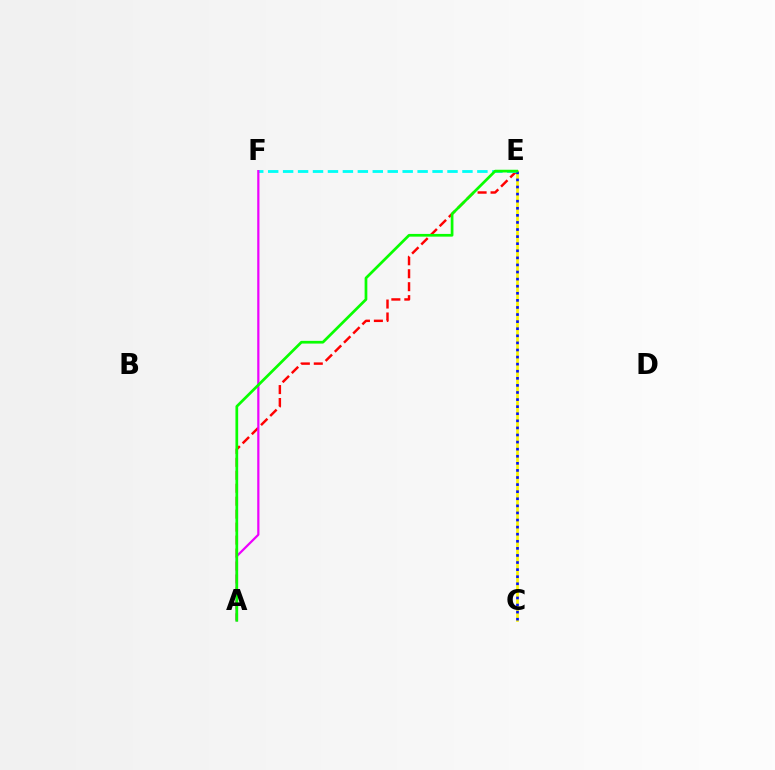{('A', 'E'): [{'color': '#ff0000', 'line_style': 'dashed', 'thickness': 1.76}, {'color': '#08ff00', 'line_style': 'solid', 'thickness': 1.96}], ('E', 'F'): [{'color': '#00fff6', 'line_style': 'dashed', 'thickness': 2.03}], ('A', 'F'): [{'color': '#ee00ff', 'line_style': 'solid', 'thickness': 1.6}], ('C', 'E'): [{'color': '#fcf500', 'line_style': 'solid', 'thickness': 1.94}, {'color': '#0010ff', 'line_style': 'dotted', 'thickness': 1.93}]}